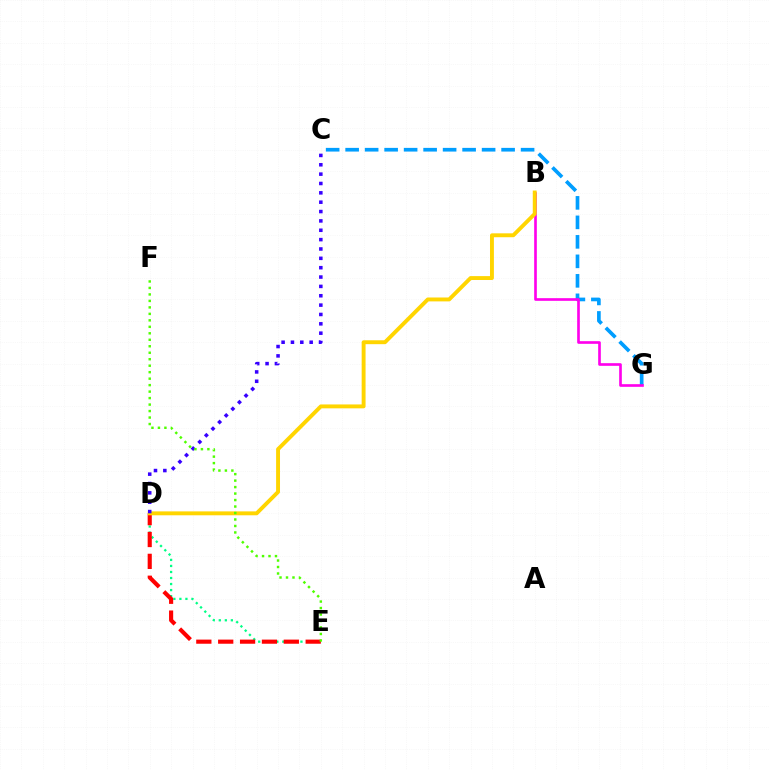{('C', 'G'): [{'color': '#009eff', 'line_style': 'dashed', 'thickness': 2.65}], ('D', 'E'): [{'color': '#00ff86', 'line_style': 'dotted', 'thickness': 1.64}, {'color': '#ff0000', 'line_style': 'dashed', 'thickness': 2.97}], ('B', 'G'): [{'color': '#ff00ed', 'line_style': 'solid', 'thickness': 1.91}], ('B', 'D'): [{'color': '#ffd500', 'line_style': 'solid', 'thickness': 2.81}], ('C', 'D'): [{'color': '#3700ff', 'line_style': 'dotted', 'thickness': 2.54}], ('E', 'F'): [{'color': '#4fff00', 'line_style': 'dotted', 'thickness': 1.76}]}